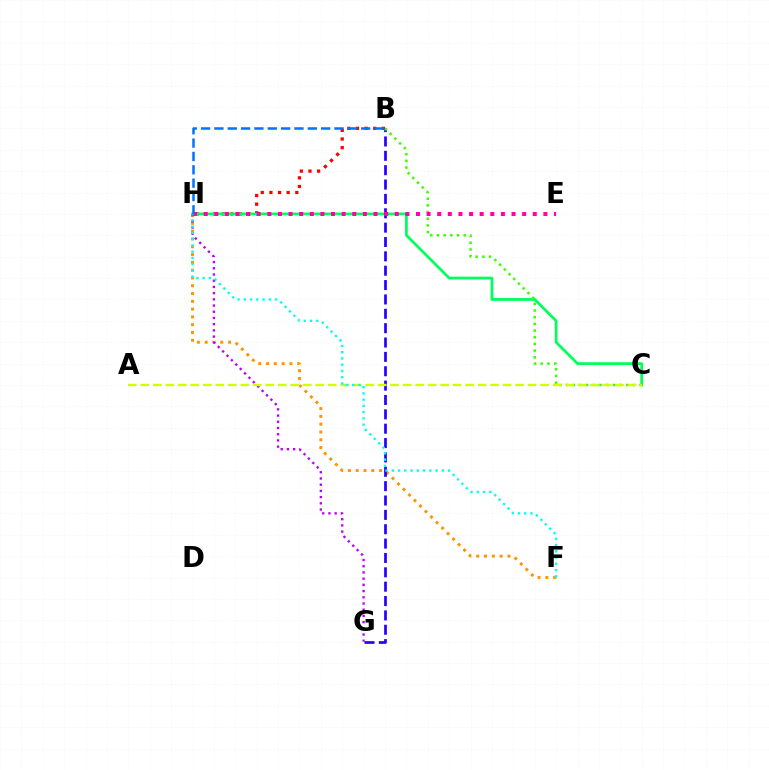{('F', 'H'): [{'color': '#ff9400', 'line_style': 'dotted', 'thickness': 2.12}, {'color': '#00fff6', 'line_style': 'dotted', 'thickness': 1.7}], ('B', 'H'): [{'color': '#ff0000', 'line_style': 'dotted', 'thickness': 2.35}, {'color': '#0074ff', 'line_style': 'dashed', 'thickness': 1.81}], ('C', 'H'): [{'color': '#00ff5c', 'line_style': 'solid', 'thickness': 1.98}], ('G', 'H'): [{'color': '#b900ff', 'line_style': 'dotted', 'thickness': 1.69}], ('B', 'G'): [{'color': '#2500ff', 'line_style': 'dashed', 'thickness': 1.95}], ('B', 'C'): [{'color': '#3dff00', 'line_style': 'dotted', 'thickness': 1.81}], ('A', 'C'): [{'color': '#d1ff00', 'line_style': 'dashed', 'thickness': 1.7}], ('E', 'H'): [{'color': '#ff00ac', 'line_style': 'dotted', 'thickness': 2.88}]}